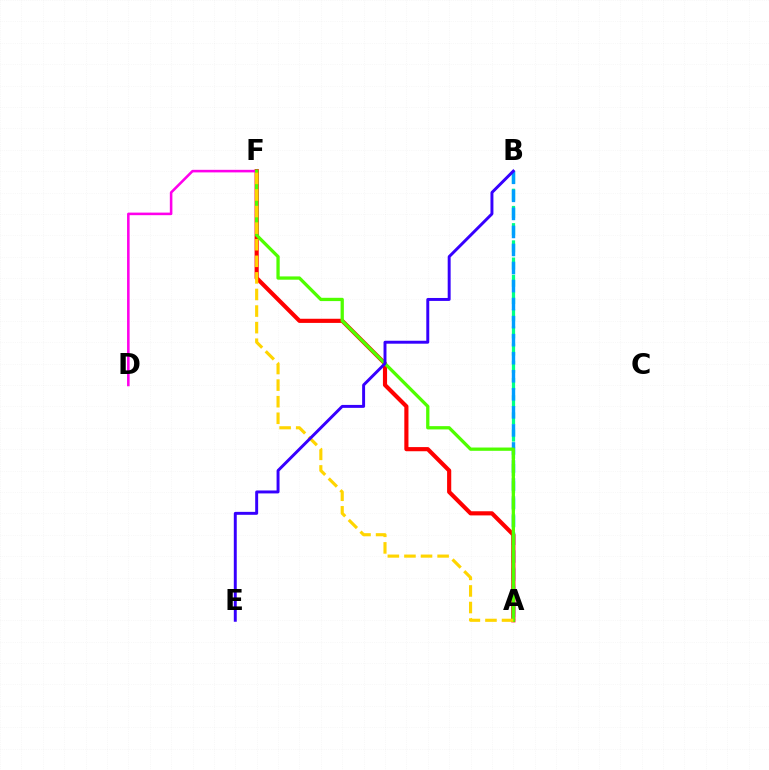{('A', 'B'): [{'color': '#00ff86', 'line_style': 'dashed', 'thickness': 2.34}, {'color': '#009eff', 'line_style': 'dashed', 'thickness': 2.45}], ('A', 'F'): [{'color': '#ff0000', 'line_style': 'solid', 'thickness': 2.98}, {'color': '#4fff00', 'line_style': 'solid', 'thickness': 2.36}, {'color': '#ffd500', 'line_style': 'dashed', 'thickness': 2.25}], ('D', 'F'): [{'color': '#ff00ed', 'line_style': 'solid', 'thickness': 1.85}], ('B', 'E'): [{'color': '#3700ff', 'line_style': 'solid', 'thickness': 2.12}]}